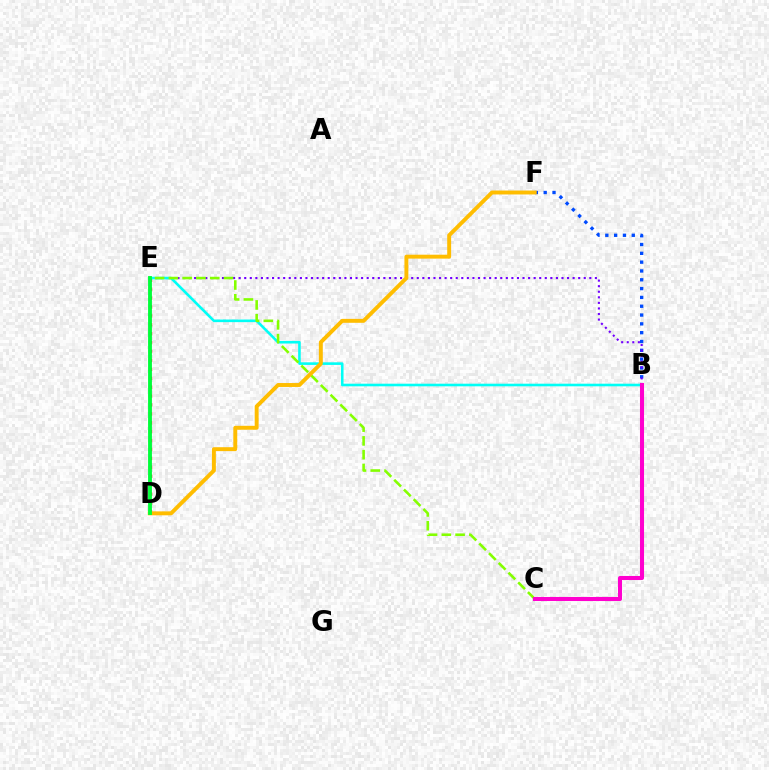{('B', 'F'): [{'color': '#004bff', 'line_style': 'dotted', 'thickness': 2.4}], ('D', 'E'): [{'color': '#ff0000', 'line_style': 'dotted', 'thickness': 2.42}, {'color': '#00ff39', 'line_style': 'solid', 'thickness': 2.77}], ('B', 'E'): [{'color': '#7200ff', 'line_style': 'dotted', 'thickness': 1.51}, {'color': '#00fff6', 'line_style': 'solid', 'thickness': 1.88}], ('C', 'E'): [{'color': '#84ff00', 'line_style': 'dashed', 'thickness': 1.87}], ('D', 'F'): [{'color': '#ffbd00', 'line_style': 'solid', 'thickness': 2.83}], ('B', 'C'): [{'color': '#ff00cf', 'line_style': 'solid', 'thickness': 2.92}]}